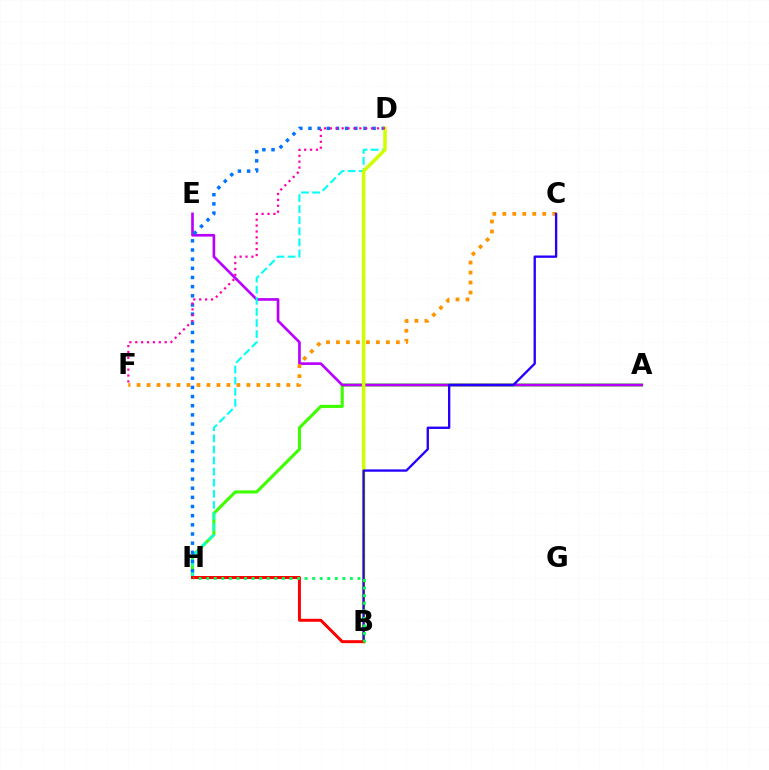{('A', 'H'): [{'color': '#3dff00', 'line_style': 'solid', 'thickness': 2.23}], ('A', 'E'): [{'color': '#b900ff', 'line_style': 'solid', 'thickness': 1.91}], ('D', 'H'): [{'color': '#00fff6', 'line_style': 'dashed', 'thickness': 1.51}, {'color': '#0074ff', 'line_style': 'dotted', 'thickness': 2.49}], ('B', 'D'): [{'color': '#d1ff00', 'line_style': 'solid', 'thickness': 2.54}], ('C', 'F'): [{'color': '#ff9400', 'line_style': 'dotted', 'thickness': 2.71}], ('D', 'F'): [{'color': '#ff00ac', 'line_style': 'dotted', 'thickness': 1.6}], ('B', 'C'): [{'color': '#2500ff', 'line_style': 'solid', 'thickness': 1.68}], ('B', 'H'): [{'color': '#ff0000', 'line_style': 'solid', 'thickness': 2.13}, {'color': '#00ff5c', 'line_style': 'dotted', 'thickness': 2.06}]}